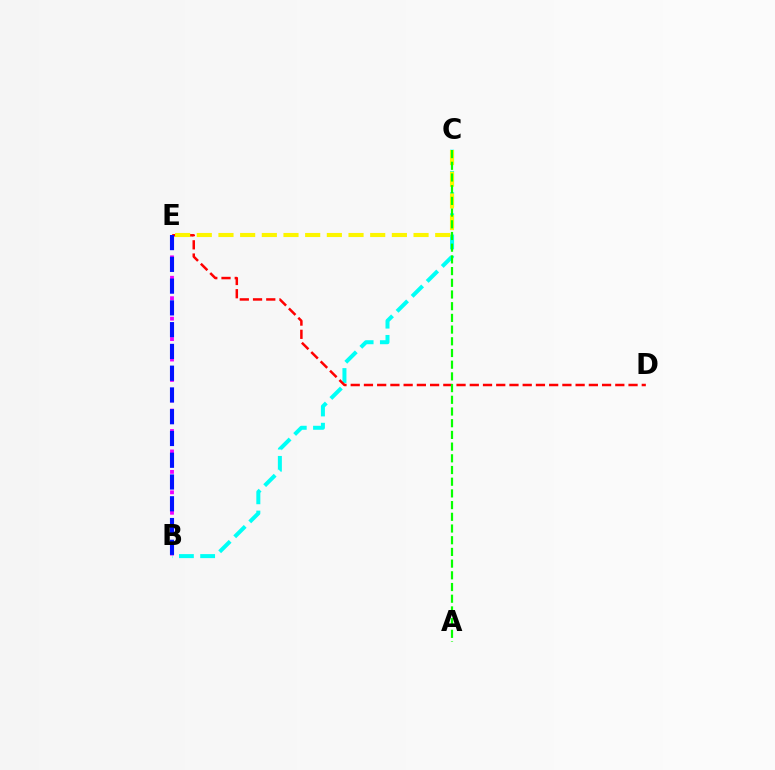{('B', 'E'): [{'color': '#ee00ff', 'line_style': 'dotted', 'thickness': 2.78}, {'color': '#0010ff', 'line_style': 'dashed', 'thickness': 2.96}], ('B', 'C'): [{'color': '#00fff6', 'line_style': 'dashed', 'thickness': 2.88}], ('D', 'E'): [{'color': '#ff0000', 'line_style': 'dashed', 'thickness': 1.8}], ('C', 'E'): [{'color': '#fcf500', 'line_style': 'dashed', 'thickness': 2.94}], ('A', 'C'): [{'color': '#08ff00', 'line_style': 'dashed', 'thickness': 1.59}]}